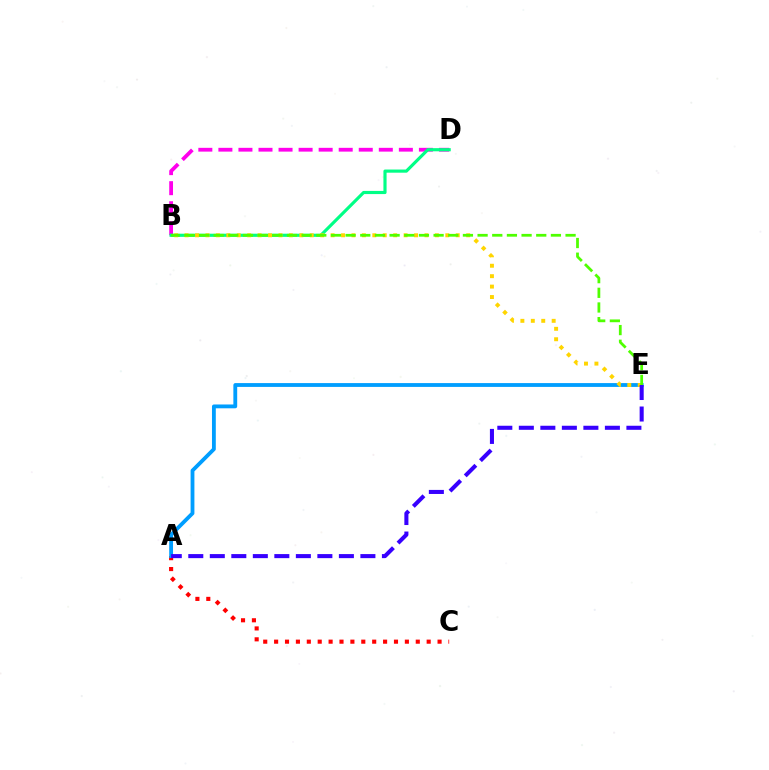{('A', 'C'): [{'color': '#ff0000', 'line_style': 'dotted', 'thickness': 2.96}], ('B', 'D'): [{'color': '#ff00ed', 'line_style': 'dashed', 'thickness': 2.72}, {'color': '#00ff86', 'line_style': 'solid', 'thickness': 2.27}], ('A', 'E'): [{'color': '#009eff', 'line_style': 'solid', 'thickness': 2.75}, {'color': '#3700ff', 'line_style': 'dashed', 'thickness': 2.92}], ('B', 'E'): [{'color': '#ffd500', 'line_style': 'dotted', 'thickness': 2.83}, {'color': '#4fff00', 'line_style': 'dashed', 'thickness': 1.99}]}